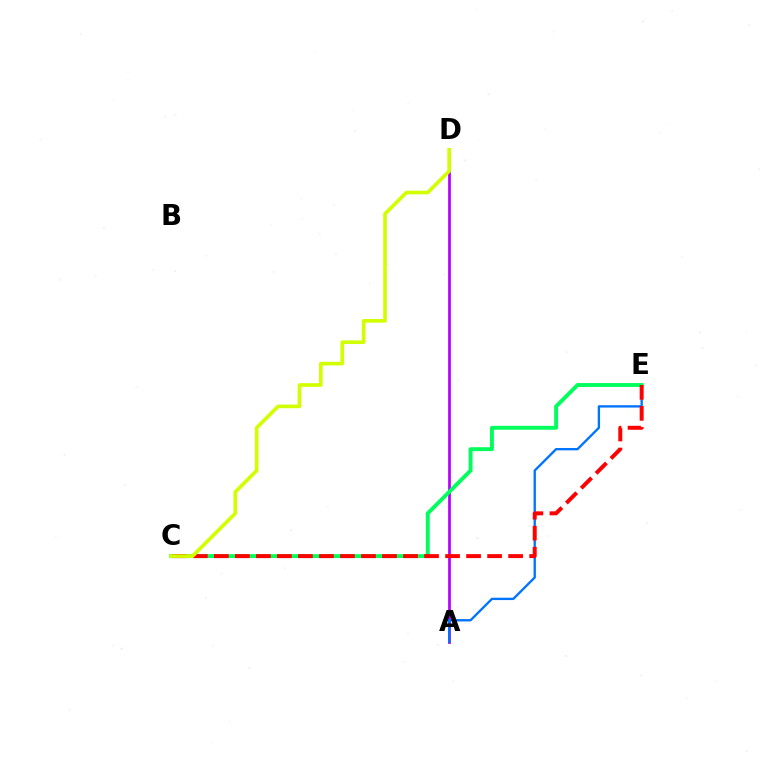{('A', 'D'): [{'color': '#b900ff', 'line_style': 'solid', 'thickness': 1.97}], ('A', 'E'): [{'color': '#0074ff', 'line_style': 'solid', 'thickness': 1.69}], ('C', 'E'): [{'color': '#00ff5c', 'line_style': 'solid', 'thickness': 2.8}, {'color': '#ff0000', 'line_style': 'dashed', 'thickness': 2.86}], ('C', 'D'): [{'color': '#d1ff00', 'line_style': 'solid', 'thickness': 2.62}]}